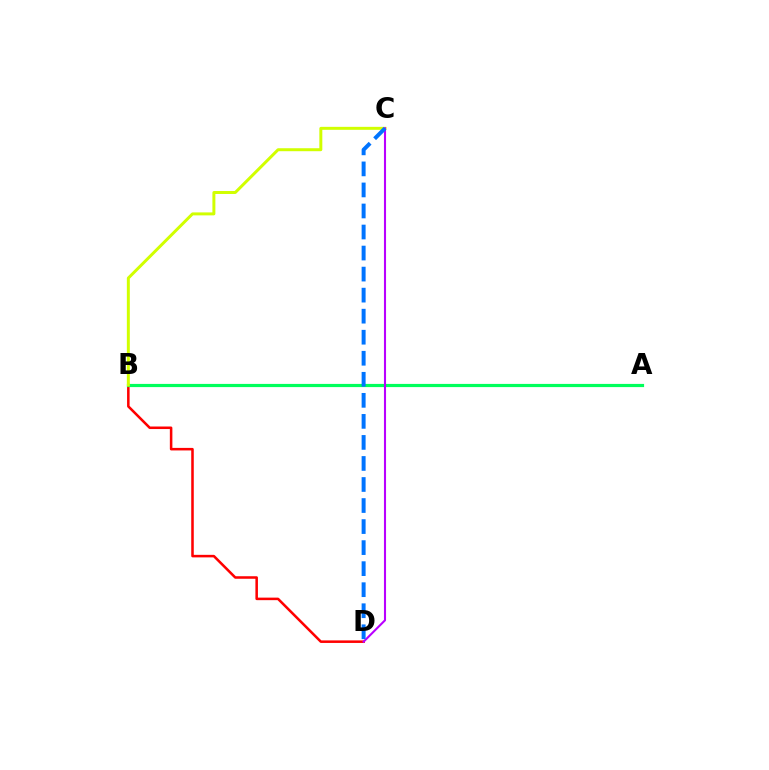{('B', 'D'): [{'color': '#ff0000', 'line_style': 'solid', 'thickness': 1.83}], ('A', 'B'): [{'color': '#00ff5c', 'line_style': 'solid', 'thickness': 2.3}], ('B', 'C'): [{'color': '#d1ff00', 'line_style': 'solid', 'thickness': 2.14}], ('C', 'D'): [{'color': '#b900ff', 'line_style': 'solid', 'thickness': 1.51}, {'color': '#0074ff', 'line_style': 'dashed', 'thickness': 2.86}]}